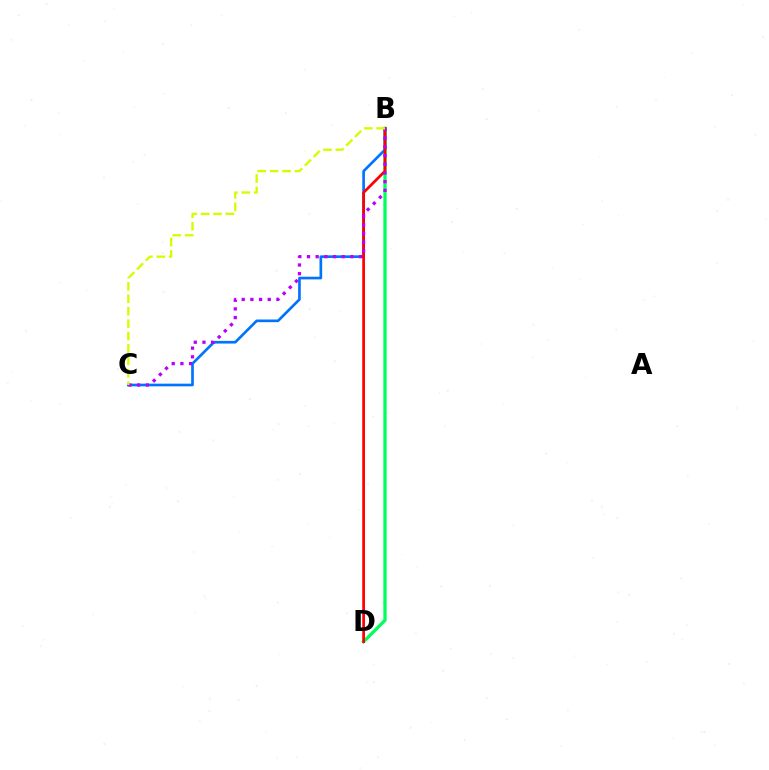{('B', 'D'): [{'color': '#00ff5c', 'line_style': 'solid', 'thickness': 2.37}, {'color': '#ff0000', 'line_style': 'solid', 'thickness': 1.96}], ('B', 'C'): [{'color': '#0074ff', 'line_style': 'solid', 'thickness': 1.92}, {'color': '#b900ff', 'line_style': 'dotted', 'thickness': 2.36}, {'color': '#d1ff00', 'line_style': 'dashed', 'thickness': 1.69}]}